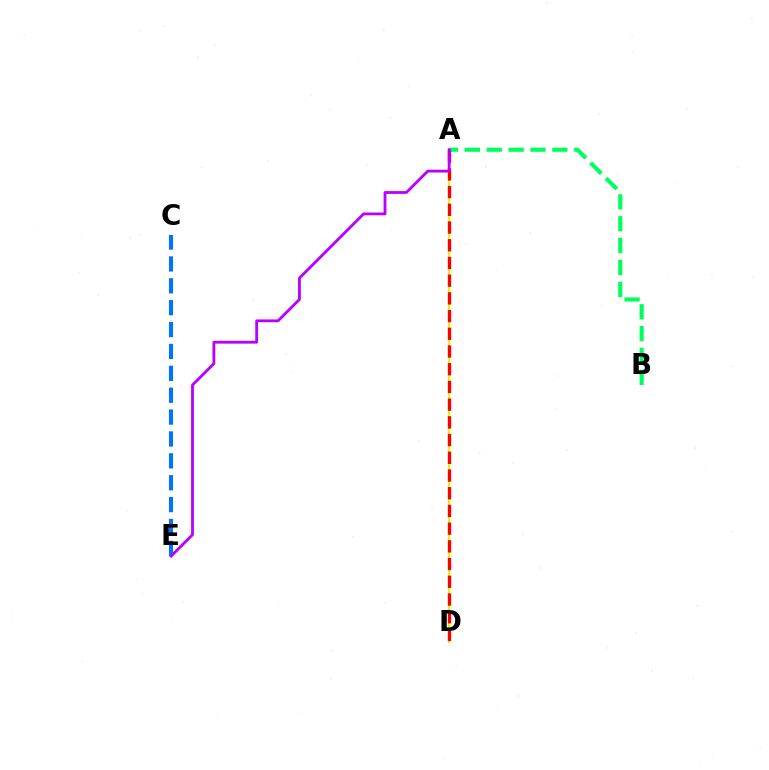{('A', 'B'): [{'color': '#00ff5c', 'line_style': 'dashed', 'thickness': 2.97}], ('A', 'D'): [{'color': '#d1ff00', 'line_style': 'solid', 'thickness': 1.55}, {'color': '#ff0000', 'line_style': 'dashed', 'thickness': 2.41}], ('C', 'E'): [{'color': '#0074ff', 'line_style': 'dashed', 'thickness': 2.97}], ('A', 'E'): [{'color': '#b900ff', 'line_style': 'solid', 'thickness': 2.02}]}